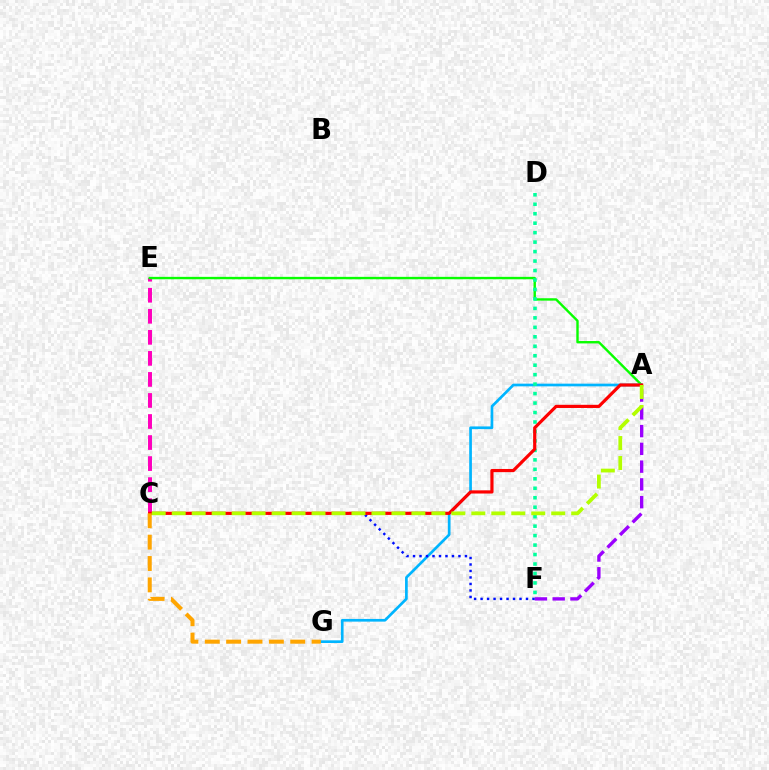{('C', 'E'): [{'color': '#ff00bd', 'line_style': 'dashed', 'thickness': 2.86}], ('A', 'E'): [{'color': '#08ff00', 'line_style': 'solid', 'thickness': 1.73}], ('A', 'G'): [{'color': '#00b5ff', 'line_style': 'solid', 'thickness': 1.94}], ('A', 'F'): [{'color': '#9b00ff', 'line_style': 'dashed', 'thickness': 2.41}], ('D', 'F'): [{'color': '#00ff9d', 'line_style': 'dotted', 'thickness': 2.57}], ('C', 'F'): [{'color': '#0010ff', 'line_style': 'dotted', 'thickness': 1.76}], ('A', 'C'): [{'color': '#ff0000', 'line_style': 'solid', 'thickness': 2.29}, {'color': '#b3ff00', 'line_style': 'dashed', 'thickness': 2.71}], ('C', 'G'): [{'color': '#ffa500', 'line_style': 'dashed', 'thickness': 2.9}]}